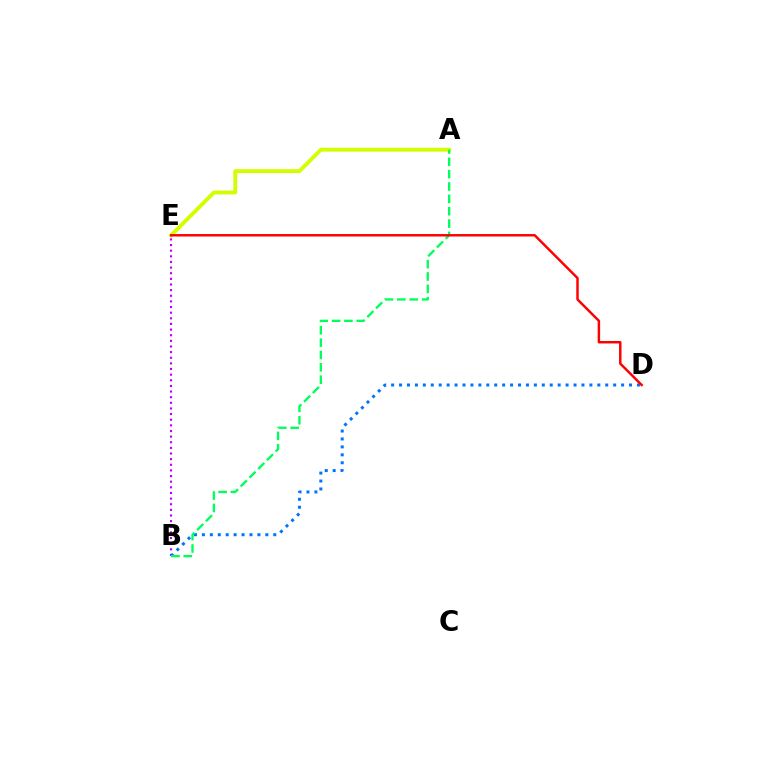{('B', 'E'): [{'color': '#b900ff', 'line_style': 'dotted', 'thickness': 1.53}], ('B', 'D'): [{'color': '#0074ff', 'line_style': 'dotted', 'thickness': 2.15}], ('A', 'E'): [{'color': '#d1ff00', 'line_style': 'solid', 'thickness': 2.77}], ('A', 'B'): [{'color': '#00ff5c', 'line_style': 'dashed', 'thickness': 1.68}], ('D', 'E'): [{'color': '#ff0000', 'line_style': 'solid', 'thickness': 1.77}]}